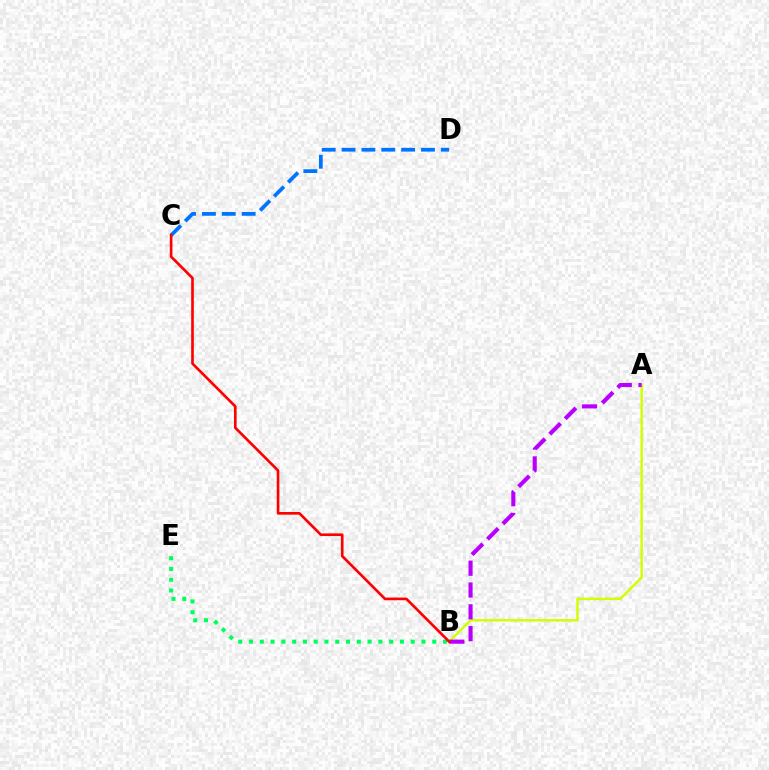{('C', 'D'): [{'color': '#0074ff', 'line_style': 'dashed', 'thickness': 2.7}], ('A', 'B'): [{'color': '#d1ff00', 'line_style': 'solid', 'thickness': 1.75}, {'color': '#b900ff', 'line_style': 'dashed', 'thickness': 2.96}], ('B', 'E'): [{'color': '#00ff5c', 'line_style': 'dotted', 'thickness': 2.93}], ('B', 'C'): [{'color': '#ff0000', 'line_style': 'solid', 'thickness': 1.91}]}